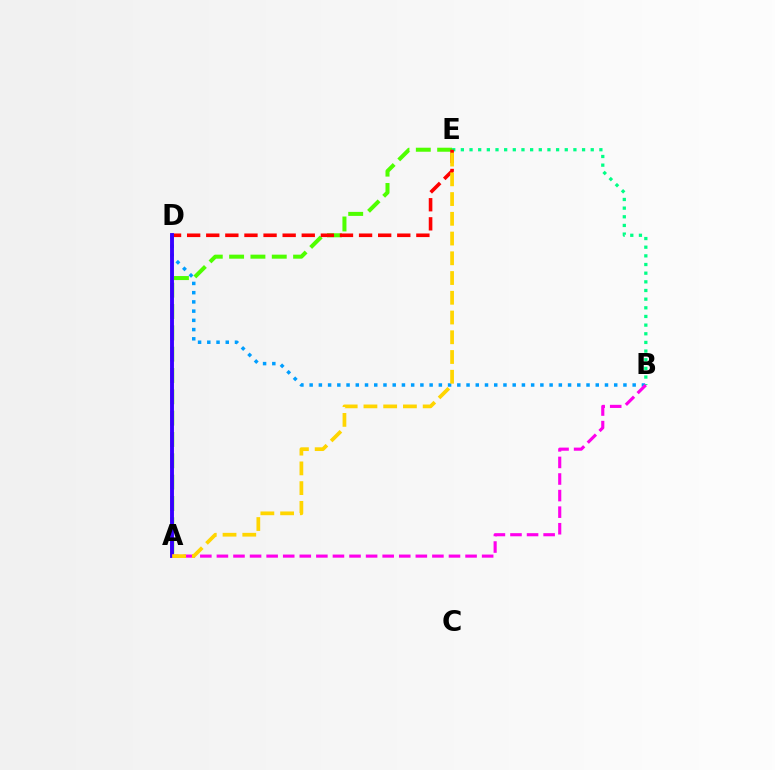{('B', 'D'): [{'color': '#009eff', 'line_style': 'dotted', 'thickness': 2.51}], ('B', 'E'): [{'color': '#00ff86', 'line_style': 'dotted', 'thickness': 2.35}], ('A', 'E'): [{'color': '#4fff00', 'line_style': 'dashed', 'thickness': 2.9}, {'color': '#ffd500', 'line_style': 'dashed', 'thickness': 2.68}], ('D', 'E'): [{'color': '#ff0000', 'line_style': 'dashed', 'thickness': 2.6}], ('A', 'D'): [{'color': '#3700ff', 'line_style': 'solid', 'thickness': 2.8}], ('A', 'B'): [{'color': '#ff00ed', 'line_style': 'dashed', 'thickness': 2.25}]}